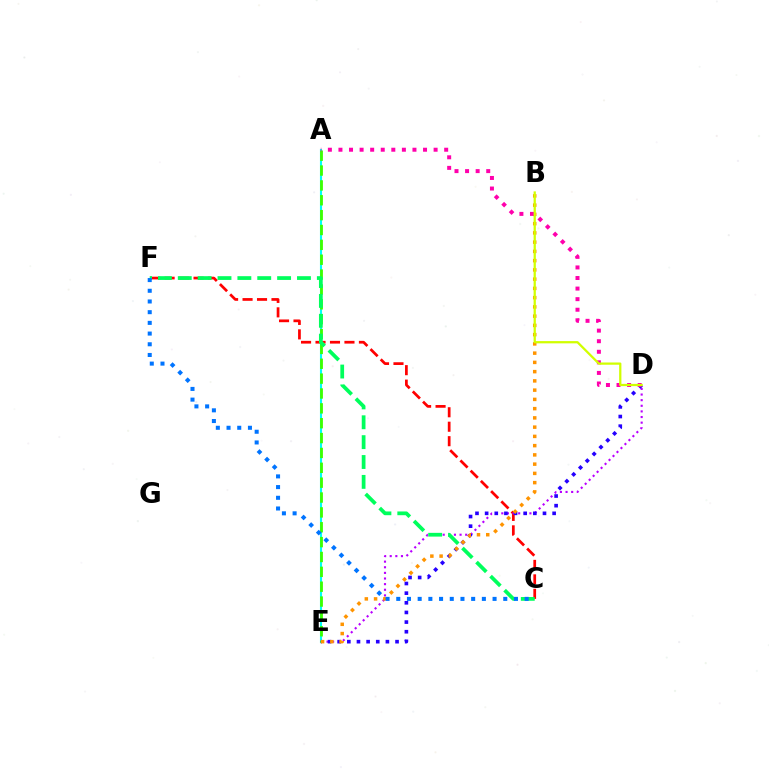{('C', 'F'): [{'color': '#ff0000', 'line_style': 'dashed', 'thickness': 1.97}, {'color': '#00ff5c', 'line_style': 'dashed', 'thickness': 2.7}, {'color': '#0074ff', 'line_style': 'dotted', 'thickness': 2.91}], ('D', 'E'): [{'color': '#b900ff', 'line_style': 'dotted', 'thickness': 1.53}, {'color': '#2500ff', 'line_style': 'dotted', 'thickness': 2.62}], ('A', 'E'): [{'color': '#00fff6', 'line_style': 'solid', 'thickness': 1.52}, {'color': '#3dff00', 'line_style': 'dashed', 'thickness': 2.02}], ('B', 'E'): [{'color': '#ff9400', 'line_style': 'dotted', 'thickness': 2.51}], ('A', 'D'): [{'color': '#ff00ac', 'line_style': 'dotted', 'thickness': 2.87}], ('B', 'D'): [{'color': '#d1ff00', 'line_style': 'solid', 'thickness': 1.62}]}